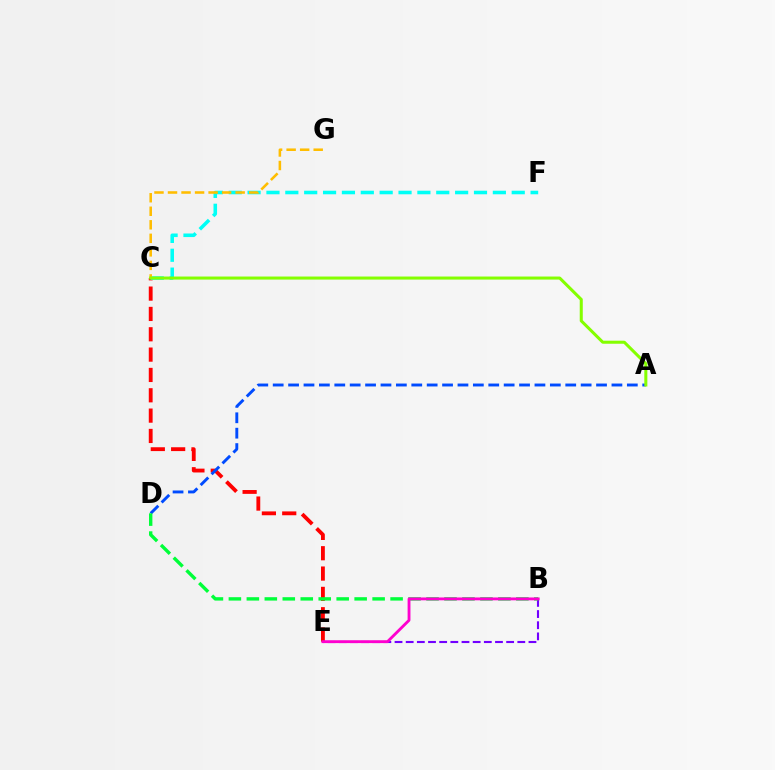{('C', 'E'): [{'color': '#ff0000', 'line_style': 'dashed', 'thickness': 2.76}], ('C', 'F'): [{'color': '#00fff6', 'line_style': 'dashed', 'thickness': 2.56}], ('A', 'D'): [{'color': '#004bff', 'line_style': 'dashed', 'thickness': 2.09}], ('B', 'E'): [{'color': '#7200ff', 'line_style': 'dashed', 'thickness': 1.52}, {'color': '#ff00cf', 'line_style': 'solid', 'thickness': 2.05}], ('B', 'D'): [{'color': '#00ff39', 'line_style': 'dashed', 'thickness': 2.44}], ('C', 'G'): [{'color': '#ffbd00', 'line_style': 'dashed', 'thickness': 1.84}], ('A', 'C'): [{'color': '#84ff00', 'line_style': 'solid', 'thickness': 2.19}]}